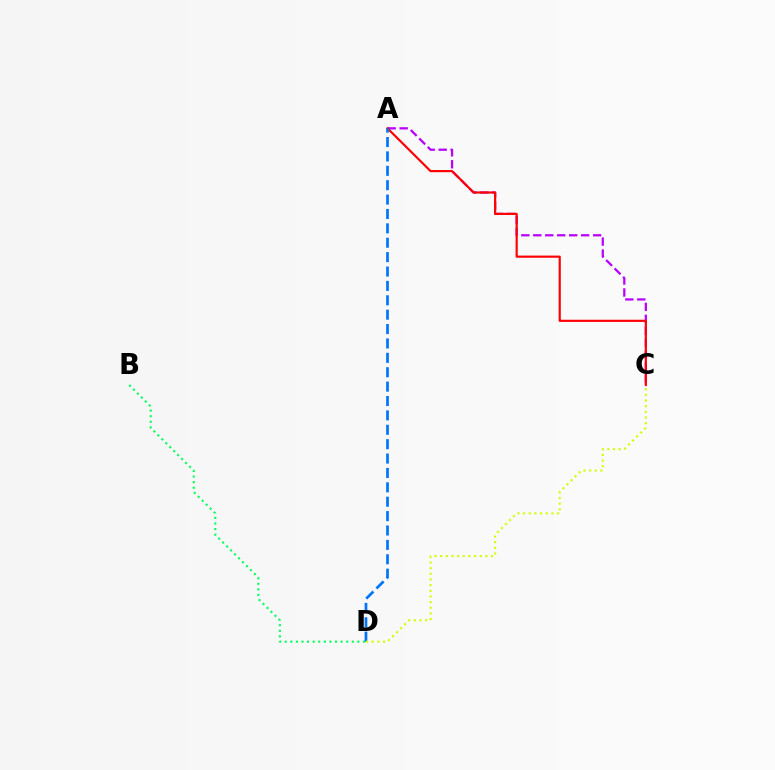{('A', 'C'): [{'color': '#b900ff', 'line_style': 'dashed', 'thickness': 1.63}, {'color': '#ff0000', 'line_style': 'solid', 'thickness': 1.56}], ('B', 'D'): [{'color': '#00ff5c', 'line_style': 'dotted', 'thickness': 1.52}], ('A', 'D'): [{'color': '#0074ff', 'line_style': 'dashed', 'thickness': 1.95}], ('C', 'D'): [{'color': '#d1ff00', 'line_style': 'dotted', 'thickness': 1.54}]}